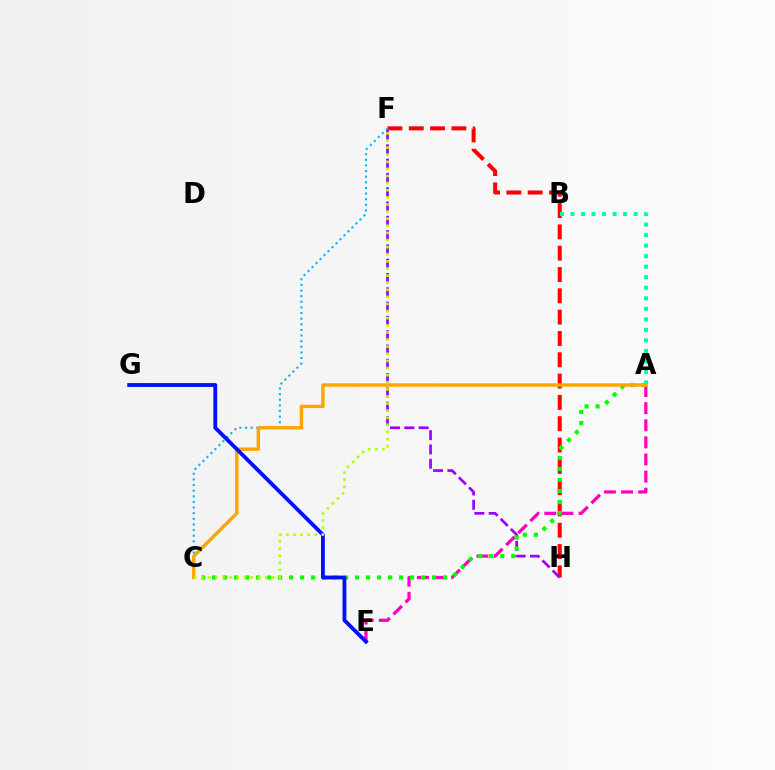{('F', 'H'): [{'color': '#ff0000', 'line_style': 'dashed', 'thickness': 2.9}, {'color': '#9b00ff', 'line_style': 'dashed', 'thickness': 1.94}], ('A', 'E'): [{'color': '#ff00bd', 'line_style': 'dashed', 'thickness': 2.32}], ('C', 'F'): [{'color': '#00b5ff', 'line_style': 'dotted', 'thickness': 1.53}, {'color': '#b3ff00', 'line_style': 'dotted', 'thickness': 1.93}], ('A', 'C'): [{'color': '#08ff00', 'line_style': 'dotted', 'thickness': 2.99}, {'color': '#ffa500', 'line_style': 'solid', 'thickness': 2.47}], ('A', 'B'): [{'color': '#00ff9d', 'line_style': 'dotted', 'thickness': 2.86}], ('E', 'G'): [{'color': '#0010ff', 'line_style': 'solid', 'thickness': 2.76}]}